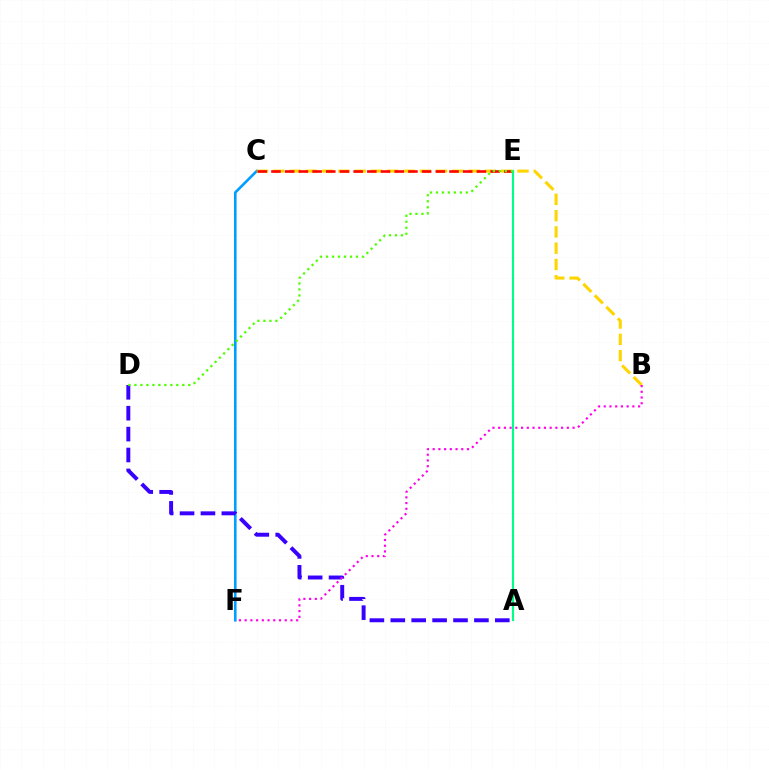{('C', 'F'): [{'color': '#009eff', 'line_style': 'solid', 'thickness': 1.87}], ('B', 'C'): [{'color': '#ffd500', 'line_style': 'dashed', 'thickness': 2.21}], ('A', 'D'): [{'color': '#3700ff', 'line_style': 'dashed', 'thickness': 2.84}], ('C', 'E'): [{'color': '#ff0000', 'line_style': 'dashed', 'thickness': 1.86}], ('A', 'E'): [{'color': '#00ff86', 'line_style': 'solid', 'thickness': 1.55}], ('B', 'F'): [{'color': '#ff00ed', 'line_style': 'dotted', 'thickness': 1.55}], ('D', 'E'): [{'color': '#4fff00', 'line_style': 'dotted', 'thickness': 1.63}]}